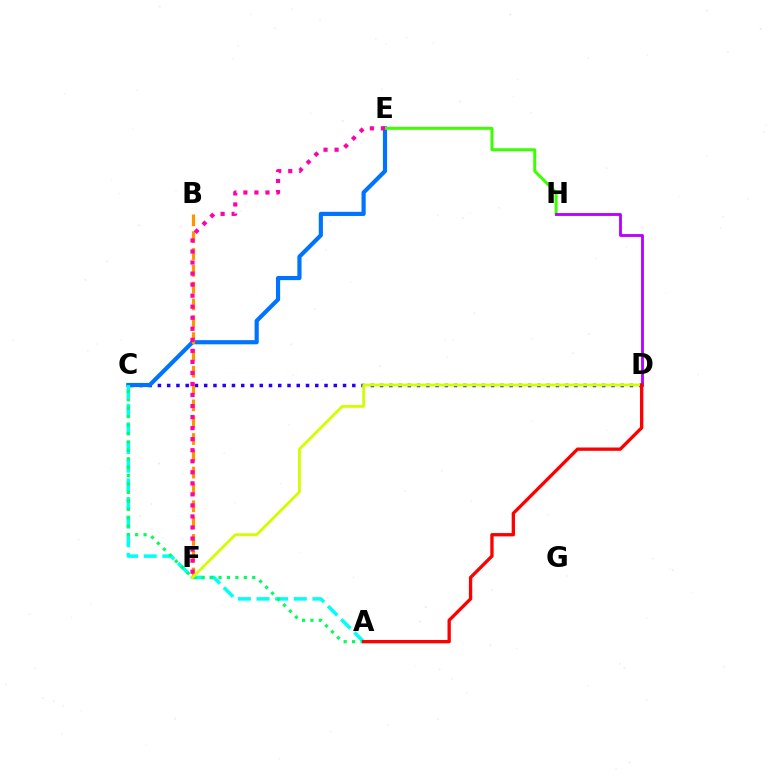{('C', 'D'): [{'color': '#2500ff', 'line_style': 'dotted', 'thickness': 2.51}], ('C', 'E'): [{'color': '#0074ff', 'line_style': 'solid', 'thickness': 3.0}], ('A', 'C'): [{'color': '#00fff6', 'line_style': 'dashed', 'thickness': 2.53}, {'color': '#00ff5c', 'line_style': 'dotted', 'thickness': 2.29}], ('B', 'F'): [{'color': '#ff9400', 'line_style': 'dashed', 'thickness': 2.28}], ('E', 'H'): [{'color': '#3dff00', 'line_style': 'solid', 'thickness': 2.15}], ('E', 'F'): [{'color': '#ff00ac', 'line_style': 'dotted', 'thickness': 3.0}], ('D', 'F'): [{'color': '#d1ff00', 'line_style': 'solid', 'thickness': 2.04}], ('D', 'H'): [{'color': '#b900ff', 'line_style': 'solid', 'thickness': 2.04}], ('A', 'D'): [{'color': '#ff0000', 'line_style': 'solid', 'thickness': 2.39}]}